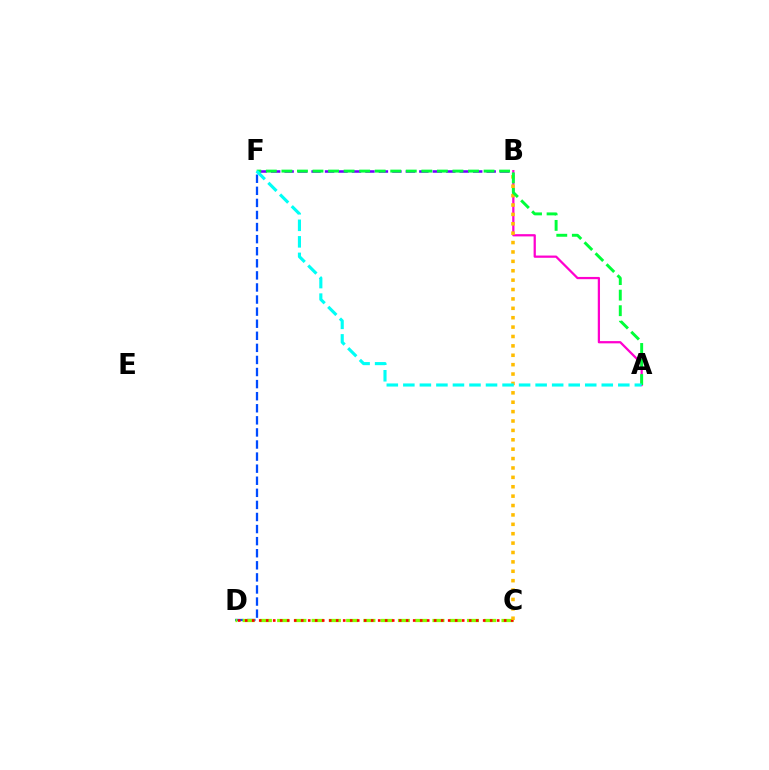{('D', 'F'): [{'color': '#004bff', 'line_style': 'dashed', 'thickness': 1.64}], ('B', 'F'): [{'color': '#7200ff', 'line_style': 'dashed', 'thickness': 1.83}], ('A', 'B'): [{'color': '#ff00cf', 'line_style': 'solid', 'thickness': 1.62}], ('C', 'D'): [{'color': '#84ff00', 'line_style': 'dashed', 'thickness': 2.34}, {'color': '#ff0000', 'line_style': 'dotted', 'thickness': 1.9}], ('B', 'C'): [{'color': '#ffbd00', 'line_style': 'dotted', 'thickness': 2.55}], ('A', 'F'): [{'color': '#00ff39', 'line_style': 'dashed', 'thickness': 2.11}, {'color': '#00fff6', 'line_style': 'dashed', 'thickness': 2.25}]}